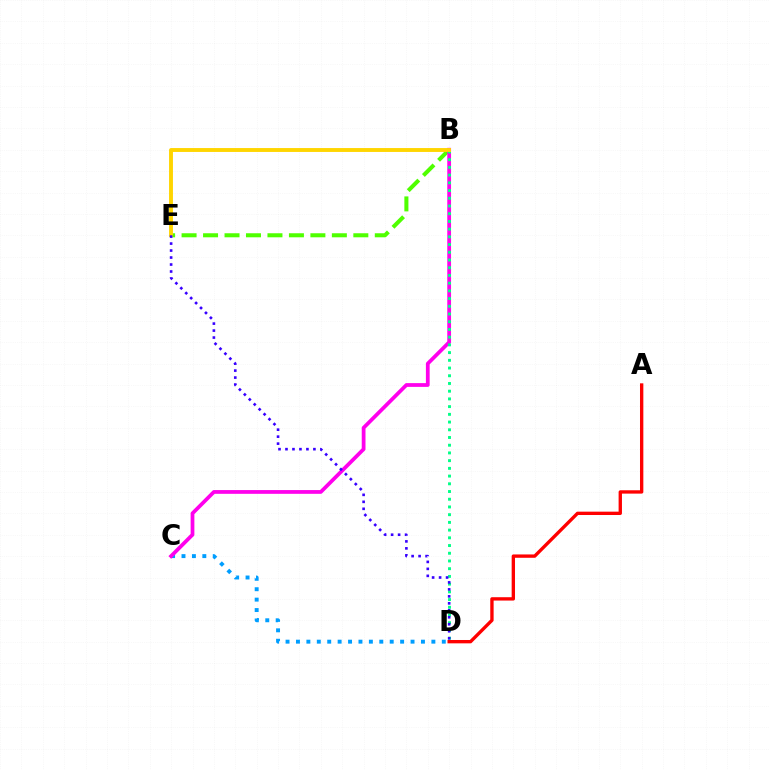{('B', 'E'): [{'color': '#4fff00', 'line_style': 'dashed', 'thickness': 2.92}, {'color': '#ffd500', 'line_style': 'solid', 'thickness': 2.81}], ('C', 'D'): [{'color': '#009eff', 'line_style': 'dotted', 'thickness': 2.83}], ('B', 'C'): [{'color': '#ff00ed', 'line_style': 'solid', 'thickness': 2.71}], ('A', 'D'): [{'color': '#ff0000', 'line_style': 'solid', 'thickness': 2.41}], ('B', 'D'): [{'color': '#00ff86', 'line_style': 'dotted', 'thickness': 2.1}], ('D', 'E'): [{'color': '#3700ff', 'line_style': 'dotted', 'thickness': 1.9}]}